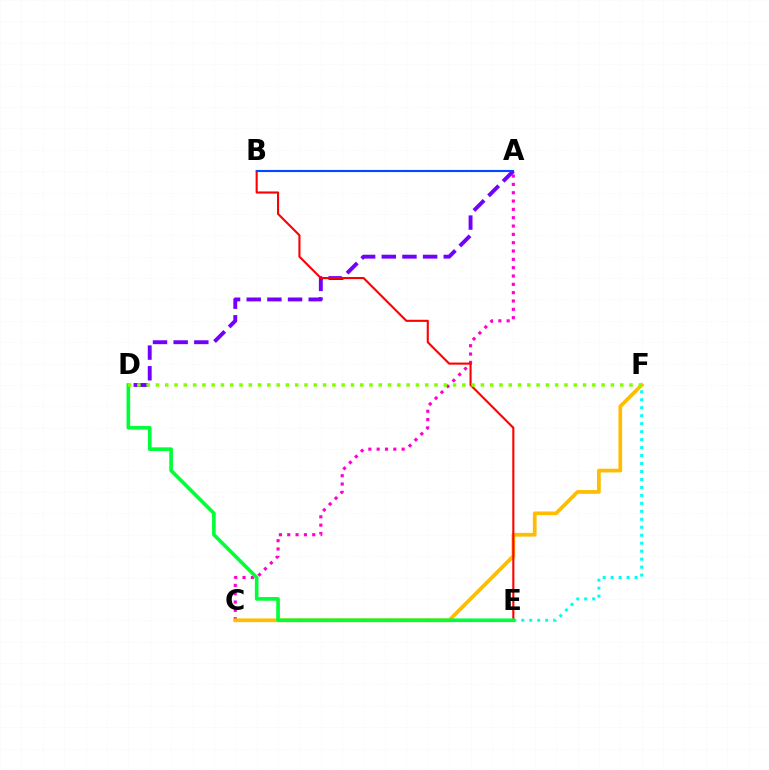{('A', 'C'): [{'color': '#ff00cf', 'line_style': 'dotted', 'thickness': 2.26}], ('C', 'F'): [{'color': '#ffbd00', 'line_style': 'solid', 'thickness': 2.68}], ('E', 'F'): [{'color': '#00fff6', 'line_style': 'dotted', 'thickness': 2.17}], ('A', 'D'): [{'color': '#7200ff', 'line_style': 'dashed', 'thickness': 2.81}], ('B', 'E'): [{'color': '#ff0000', 'line_style': 'solid', 'thickness': 1.52}], ('A', 'B'): [{'color': '#004bff', 'line_style': 'solid', 'thickness': 1.53}], ('D', 'E'): [{'color': '#00ff39', 'line_style': 'solid', 'thickness': 2.63}], ('D', 'F'): [{'color': '#84ff00', 'line_style': 'dotted', 'thickness': 2.52}]}